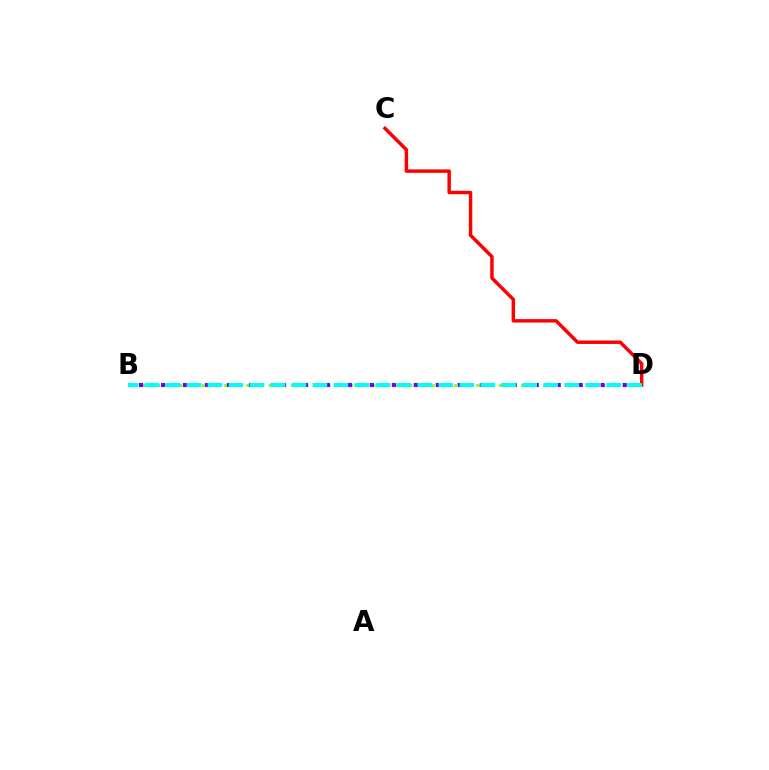{('B', 'D'): [{'color': '#84ff00', 'line_style': 'dotted', 'thickness': 2.02}, {'color': '#7200ff', 'line_style': 'dotted', 'thickness': 2.99}, {'color': '#00fff6', 'line_style': 'dashed', 'thickness': 2.85}], ('C', 'D'): [{'color': '#ff0000', 'line_style': 'solid', 'thickness': 2.49}]}